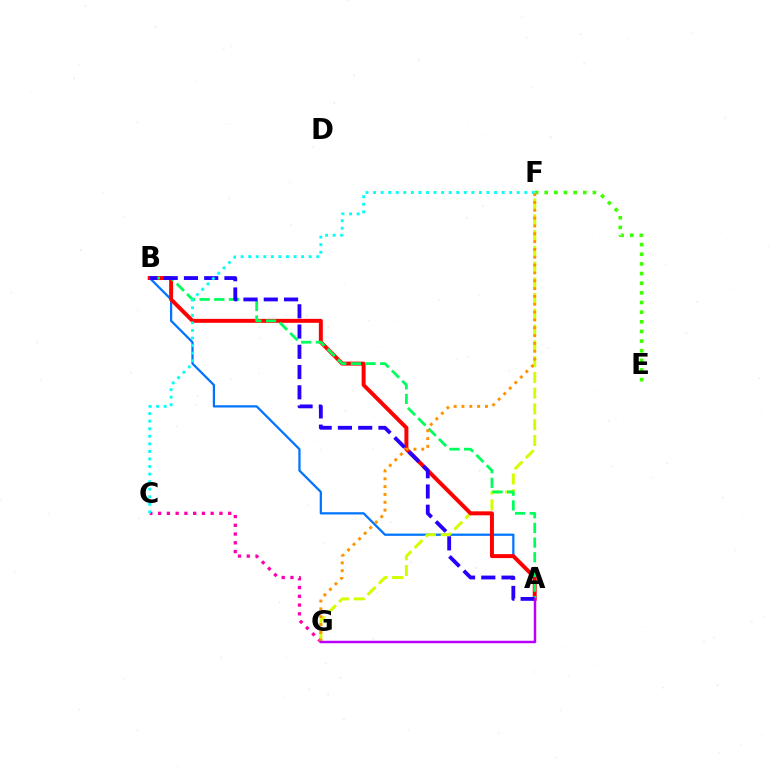{('E', 'F'): [{'color': '#3dff00', 'line_style': 'dotted', 'thickness': 2.62}], ('A', 'B'): [{'color': '#0074ff', 'line_style': 'solid', 'thickness': 1.62}, {'color': '#ff0000', 'line_style': 'solid', 'thickness': 2.85}, {'color': '#00ff5c', 'line_style': 'dashed', 'thickness': 1.99}, {'color': '#2500ff', 'line_style': 'dashed', 'thickness': 2.75}], ('F', 'G'): [{'color': '#d1ff00', 'line_style': 'dashed', 'thickness': 2.14}, {'color': '#ff9400', 'line_style': 'dotted', 'thickness': 2.13}], ('C', 'G'): [{'color': '#ff00ac', 'line_style': 'dotted', 'thickness': 2.38}], ('C', 'F'): [{'color': '#00fff6', 'line_style': 'dotted', 'thickness': 2.05}], ('A', 'G'): [{'color': '#b900ff', 'line_style': 'solid', 'thickness': 1.78}]}